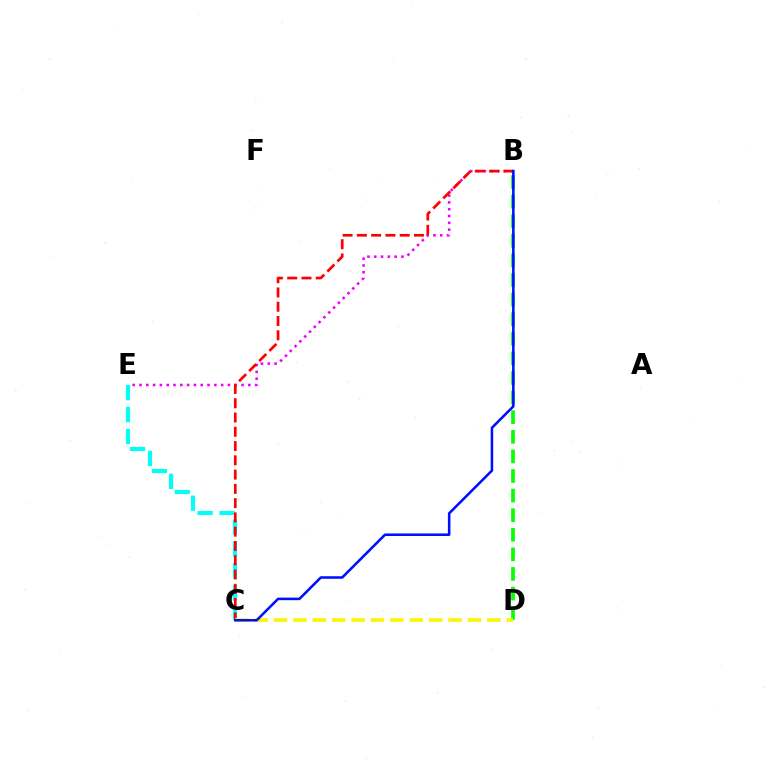{('B', 'E'): [{'color': '#ee00ff', 'line_style': 'dotted', 'thickness': 1.85}], ('C', 'E'): [{'color': '#00fff6', 'line_style': 'dashed', 'thickness': 2.98}], ('B', 'C'): [{'color': '#ff0000', 'line_style': 'dashed', 'thickness': 1.94}, {'color': '#0010ff', 'line_style': 'solid', 'thickness': 1.84}], ('B', 'D'): [{'color': '#08ff00', 'line_style': 'dashed', 'thickness': 2.66}], ('C', 'D'): [{'color': '#fcf500', 'line_style': 'dashed', 'thickness': 2.63}]}